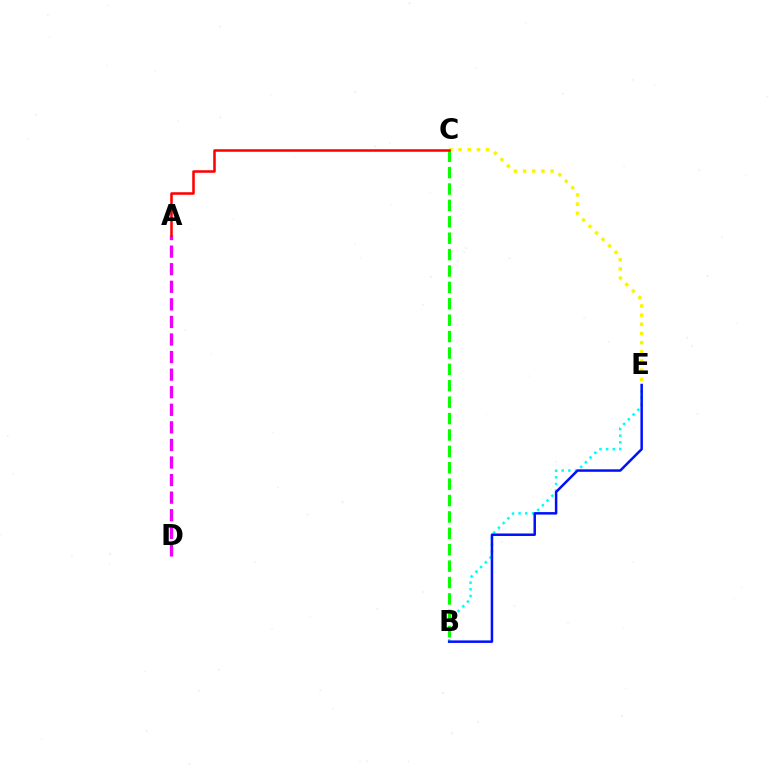{('A', 'D'): [{'color': '#ee00ff', 'line_style': 'dashed', 'thickness': 2.39}], ('B', 'E'): [{'color': '#00fff6', 'line_style': 'dotted', 'thickness': 1.81}, {'color': '#0010ff', 'line_style': 'solid', 'thickness': 1.8}], ('B', 'C'): [{'color': '#08ff00', 'line_style': 'dashed', 'thickness': 2.23}], ('C', 'E'): [{'color': '#fcf500', 'line_style': 'dotted', 'thickness': 2.49}], ('A', 'C'): [{'color': '#ff0000', 'line_style': 'solid', 'thickness': 1.83}]}